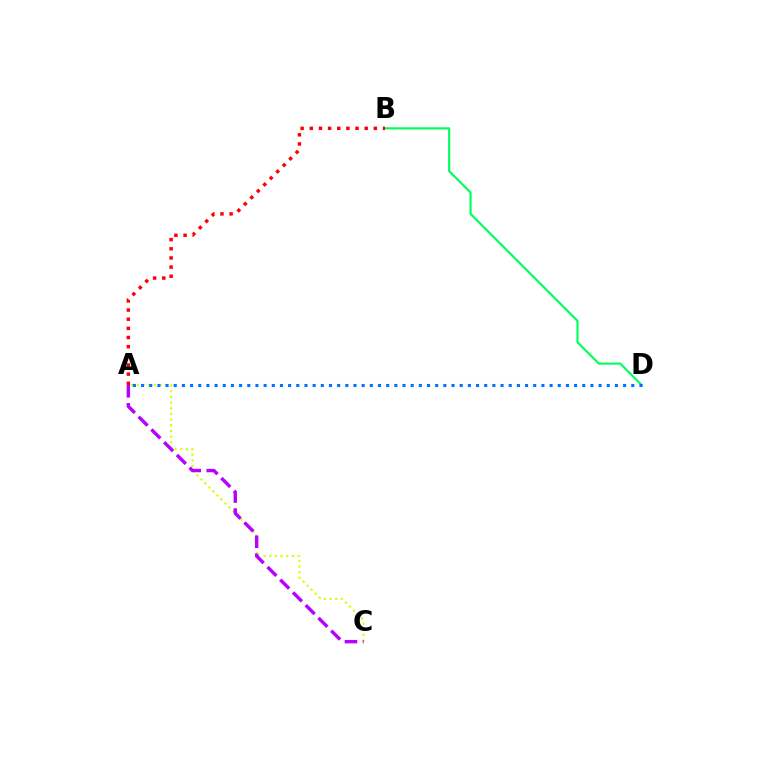{('B', 'D'): [{'color': '#00ff5c', 'line_style': 'solid', 'thickness': 1.55}], ('A', 'C'): [{'color': '#d1ff00', 'line_style': 'dotted', 'thickness': 1.54}, {'color': '#b900ff', 'line_style': 'dashed', 'thickness': 2.45}], ('A', 'D'): [{'color': '#0074ff', 'line_style': 'dotted', 'thickness': 2.22}], ('A', 'B'): [{'color': '#ff0000', 'line_style': 'dotted', 'thickness': 2.49}]}